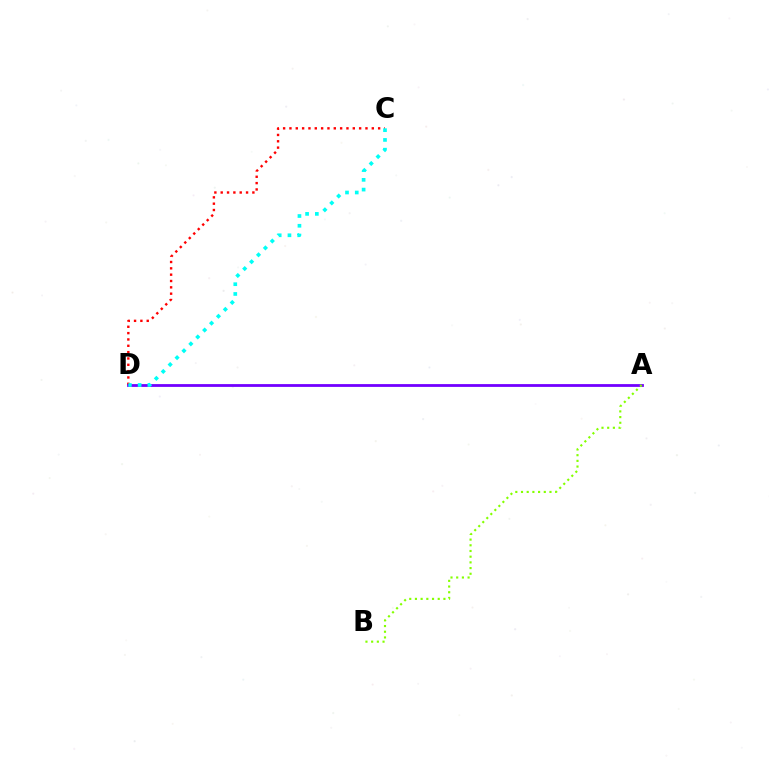{('C', 'D'): [{'color': '#ff0000', 'line_style': 'dotted', 'thickness': 1.72}, {'color': '#00fff6', 'line_style': 'dotted', 'thickness': 2.65}], ('A', 'D'): [{'color': '#7200ff', 'line_style': 'solid', 'thickness': 2.01}], ('A', 'B'): [{'color': '#84ff00', 'line_style': 'dotted', 'thickness': 1.55}]}